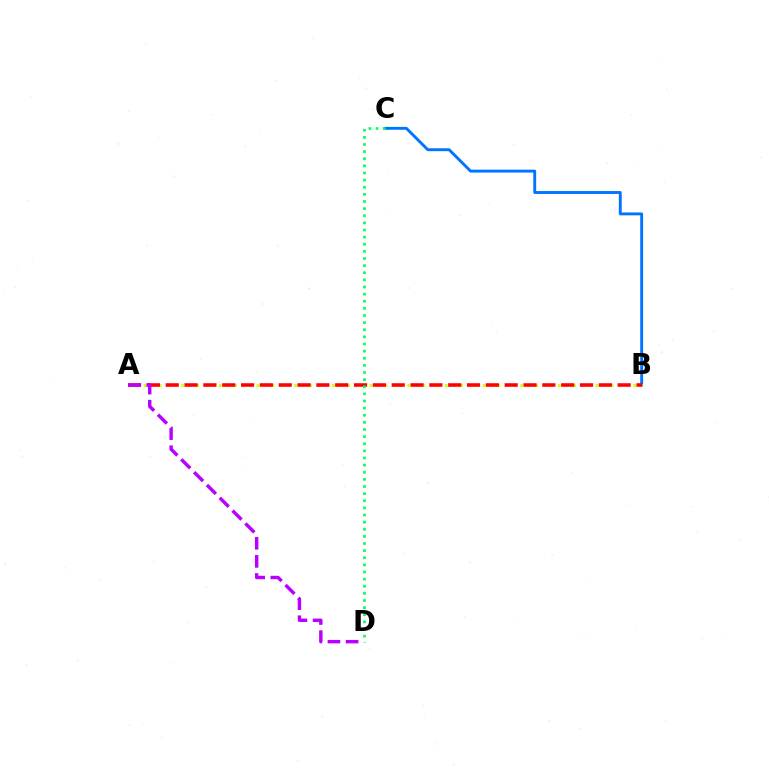{('B', 'C'): [{'color': '#0074ff', 'line_style': 'solid', 'thickness': 2.08}], ('A', 'B'): [{'color': '#d1ff00', 'line_style': 'dotted', 'thickness': 2.05}, {'color': '#ff0000', 'line_style': 'dashed', 'thickness': 2.56}], ('C', 'D'): [{'color': '#00ff5c', 'line_style': 'dotted', 'thickness': 1.94}], ('A', 'D'): [{'color': '#b900ff', 'line_style': 'dashed', 'thickness': 2.46}]}